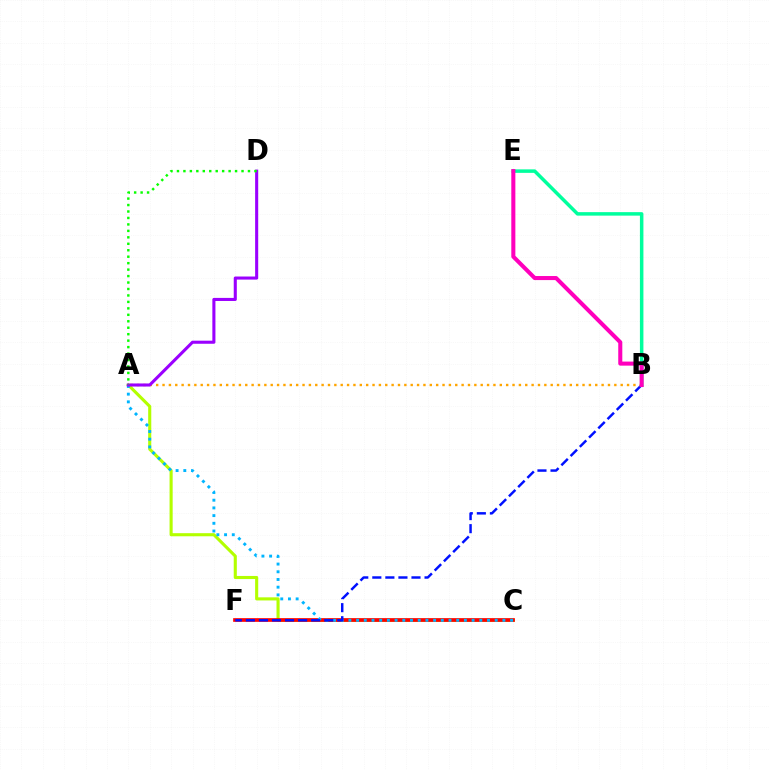{('A', 'C'): [{'color': '#b3ff00', 'line_style': 'solid', 'thickness': 2.23}, {'color': '#00b5ff', 'line_style': 'dotted', 'thickness': 2.09}], ('C', 'F'): [{'color': '#ff0000', 'line_style': 'solid', 'thickness': 2.65}], ('B', 'F'): [{'color': '#0010ff', 'line_style': 'dashed', 'thickness': 1.77}], ('A', 'B'): [{'color': '#ffa500', 'line_style': 'dotted', 'thickness': 1.73}], ('B', 'E'): [{'color': '#00ff9d', 'line_style': 'solid', 'thickness': 2.52}, {'color': '#ff00bd', 'line_style': 'solid', 'thickness': 2.92}], ('A', 'D'): [{'color': '#9b00ff', 'line_style': 'solid', 'thickness': 2.22}, {'color': '#08ff00', 'line_style': 'dotted', 'thickness': 1.75}]}